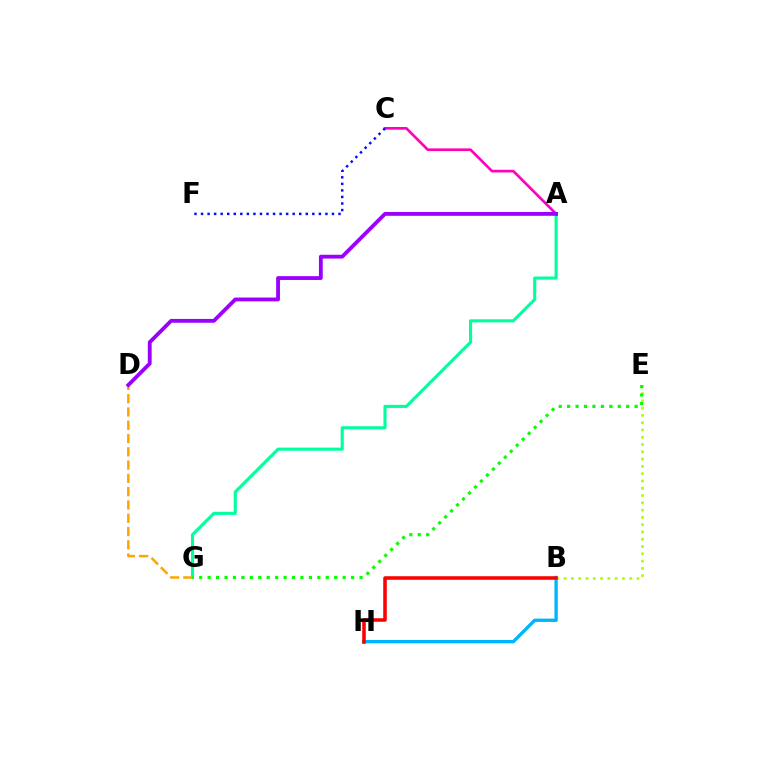{('A', 'G'): [{'color': '#00ff9d', 'line_style': 'solid', 'thickness': 2.24}], ('B', 'H'): [{'color': '#00b5ff', 'line_style': 'solid', 'thickness': 2.41}, {'color': '#ff0000', 'line_style': 'solid', 'thickness': 2.55}], ('B', 'E'): [{'color': '#b3ff00', 'line_style': 'dotted', 'thickness': 1.98}], ('D', 'G'): [{'color': '#ffa500', 'line_style': 'dashed', 'thickness': 1.8}], ('A', 'C'): [{'color': '#ff00bd', 'line_style': 'solid', 'thickness': 1.93}], ('E', 'G'): [{'color': '#08ff00', 'line_style': 'dotted', 'thickness': 2.29}], ('C', 'F'): [{'color': '#0010ff', 'line_style': 'dotted', 'thickness': 1.78}], ('A', 'D'): [{'color': '#9b00ff', 'line_style': 'solid', 'thickness': 2.75}]}